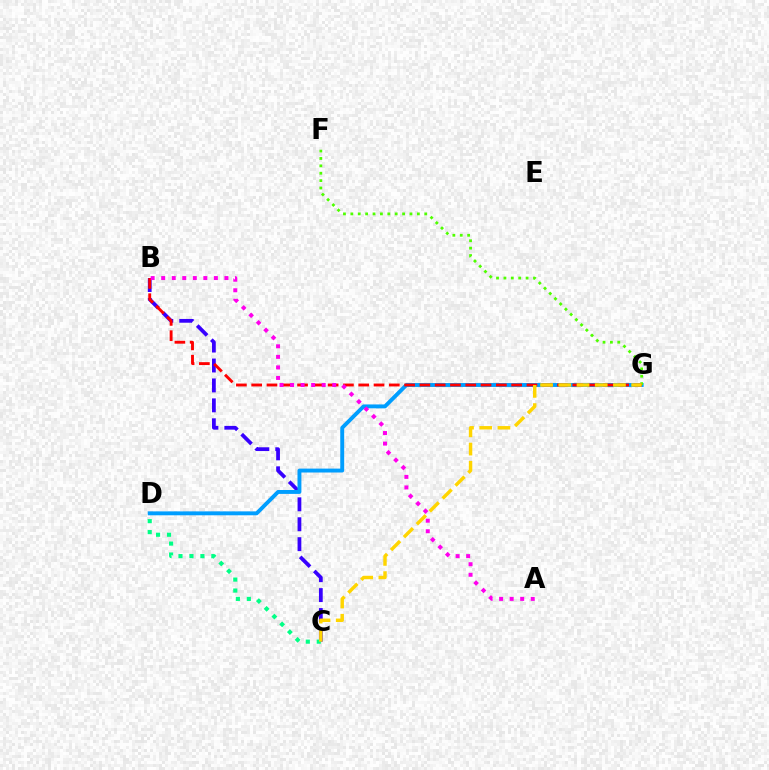{('B', 'C'): [{'color': '#3700ff', 'line_style': 'dashed', 'thickness': 2.71}], ('D', 'G'): [{'color': '#009eff', 'line_style': 'solid', 'thickness': 2.81}], ('F', 'G'): [{'color': '#4fff00', 'line_style': 'dotted', 'thickness': 2.01}], ('C', 'D'): [{'color': '#00ff86', 'line_style': 'dotted', 'thickness': 2.98}], ('B', 'G'): [{'color': '#ff0000', 'line_style': 'dashed', 'thickness': 2.08}], ('A', 'B'): [{'color': '#ff00ed', 'line_style': 'dotted', 'thickness': 2.86}], ('C', 'G'): [{'color': '#ffd500', 'line_style': 'dashed', 'thickness': 2.48}]}